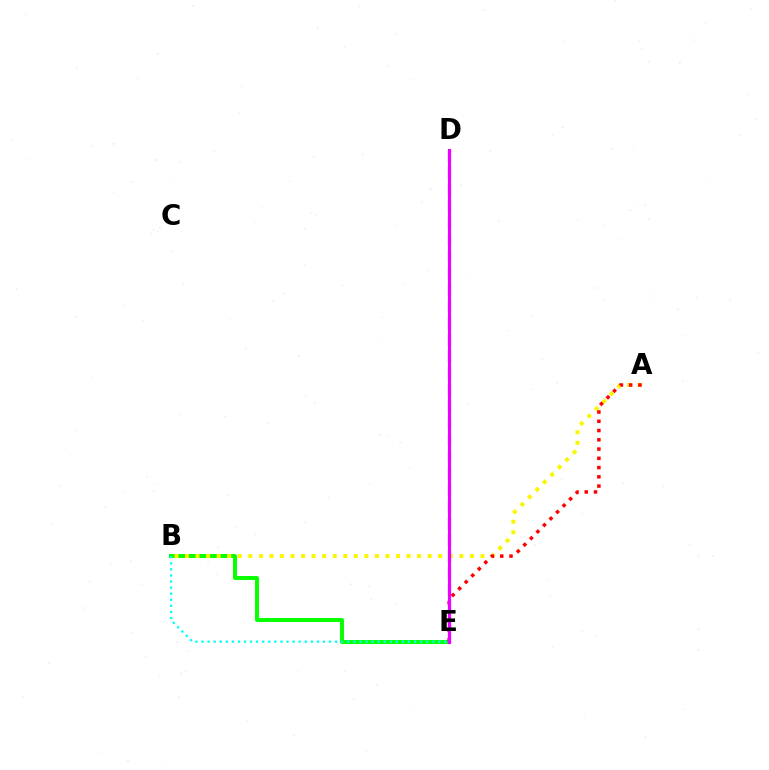{('B', 'E'): [{'color': '#08ff00', 'line_style': 'solid', 'thickness': 2.85}, {'color': '#00fff6', 'line_style': 'dotted', 'thickness': 1.65}], ('D', 'E'): [{'color': '#0010ff', 'line_style': 'dashed', 'thickness': 2.27}, {'color': '#ee00ff', 'line_style': 'solid', 'thickness': 2.25}], ('A', 'B'): [{'color': '#fcf500', 'line_style': 'dotted', 'thickness': 2.87}], ('A', 'E'): [{'color': '#ff0000', 'line_style': 'dotted', 'thickness': 2.51}]}